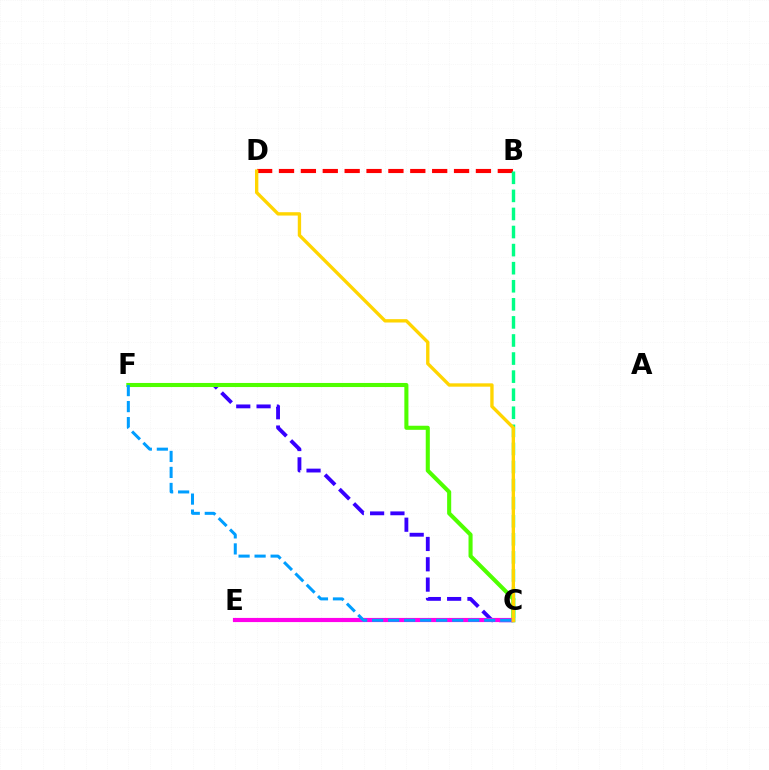{('C', 'F'): [{'color': '#3700ff', 'line_style': 'dashed', 'thickness': 2.76}, {'color': '#4fff00', 'line_style': 'solid', 'thickness': 2.93}, {'color': '#009eff', 'line_style': 'dashed', 'thickness': 2.18}], ('B', 'D'): [{'color': '#ff0000', 'line_style': 'dashed', 'thickness': 2.97}], ('C', 'E'): [{'color': '#ff00ed', 'line_style': 'solid', 'thickness': 2.99}], ('B', 'C'): [{'color': '#00ff86', 'line_style': 'dashed', 'thickness': 2.46}], ('C', 'D'): [{'color': '#ffd500', 'line_style': 'solid', 'thickness': 2.41}]}